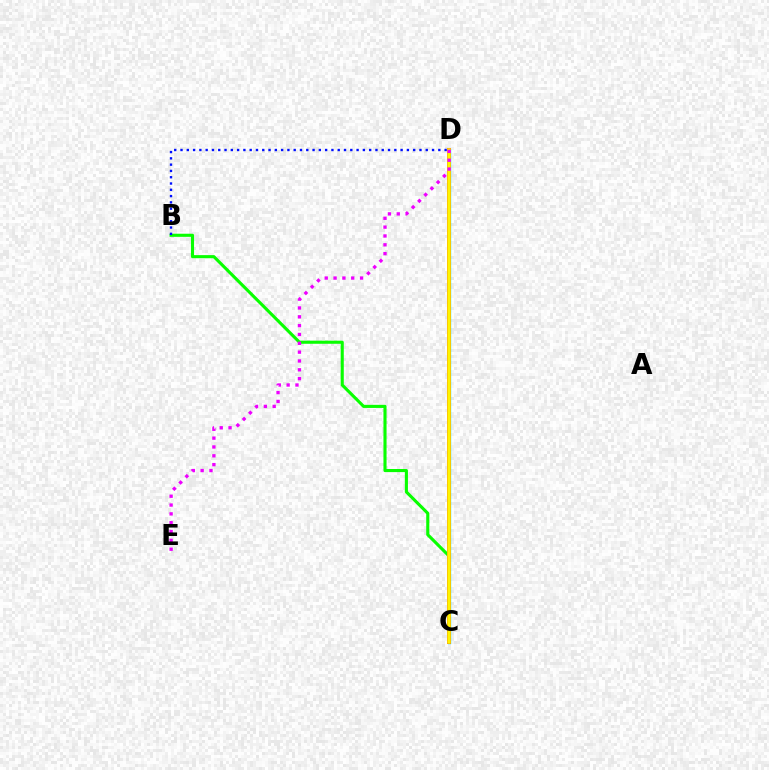{('C', 'D'): [{'color': '#00fff6', 'line_style': 'solid', 'thickness': 2.43}, {'color': '#ff0000', 'line_style': 'solid', 'thickness': 2.72}, {'color': '#fcf500', 'line_style': 'solid', 'thickness': 2.58}], ('B', 'C'): [{'color': '#08ff00', 'line_style': 'solid', 'thickness': 2.23}], ('B', 'D'): [{'color': '#0010ff', 'line_style': 'dotted', 'thickness': 1.71}], ('D', 'E'): [{'color': '#ee00ff', 'line_style': 'dotted', 'thickness': 2.4}]}